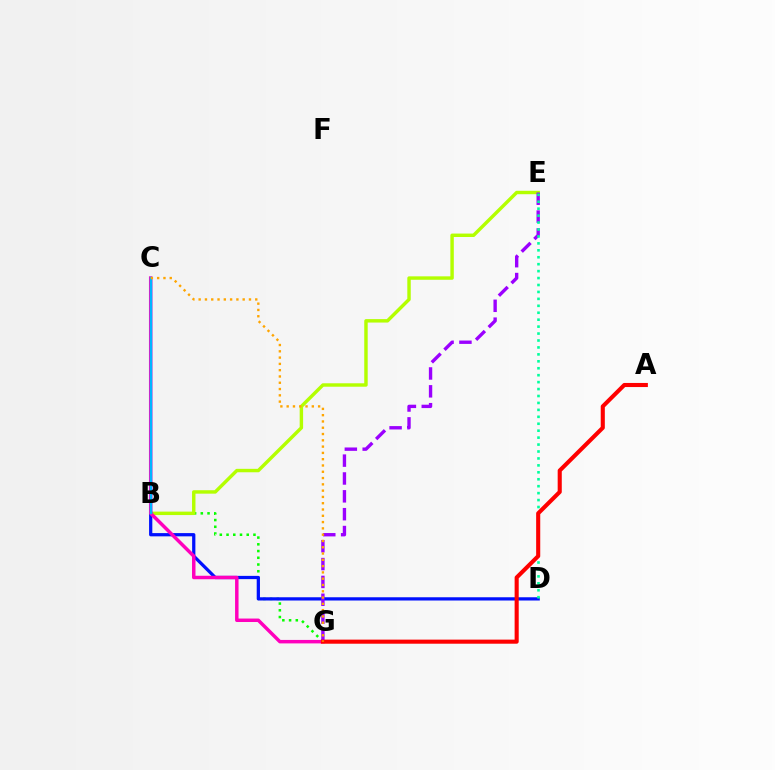{('B', 'G'): [{'color': '#08ff00', 'line_style': 'dotted', 'thickness': 1.83}], ('B', 'E'): [{'color': '#b3ff00', 'line_style': 'solid', 'thickness': 2.47}], ('B', 'D'): [{'color': '#0010ff', 'line_style': 'solid', 'thickness': 2.34}], ('E', 'G'): [{'color': '#9b00ff', 'line_style': 'dashed', 'thickness': 2.43}], ('D', 'E'): [{'color': '#00ff9d', 'line_style': 'dotted', 'thickness': 1.88}], ('C', 'G'): [{'color': '#ff00bd', 'line_style': 'solid', 'thickness': 2.5}, {'color': '#ffa500', 'line_style': 'dotted', 'thickness': 1.71}], ('B', 'C'): [{'color': '#00b5ff', 'line_style': 'solid', 'thickness': 1.78}], ('A', 'G'): [{'color': '#ff0000', 'line_style': 'solid', 'thickness': 2.95}]}